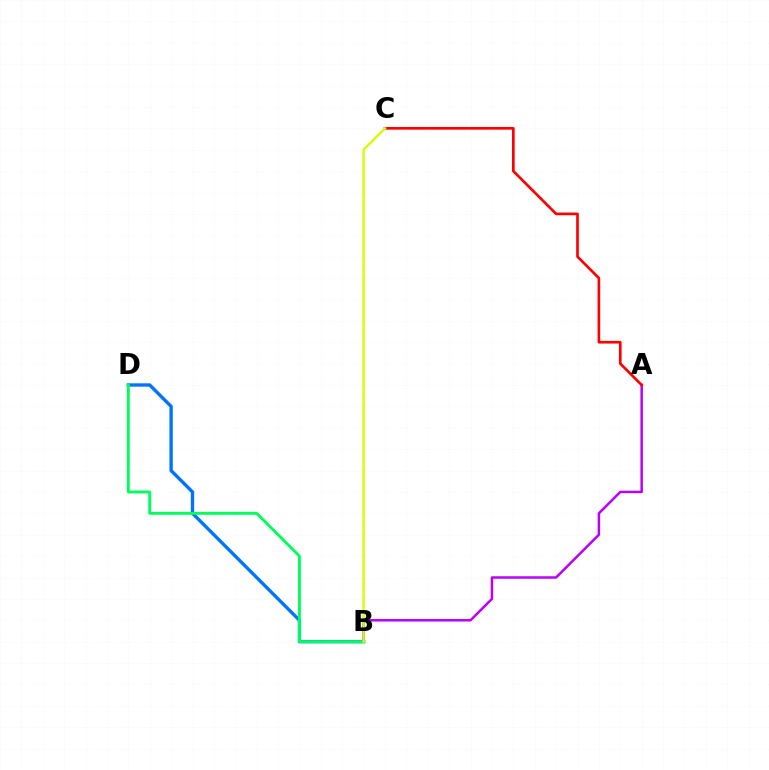{('B', 'D'): [{'color': '#0074ff', 'line_style': 'solid', 'thickness': 2.42}, {'color': '#00ff5c', 'line_style': 'solid', 'thickness': 2.09}], ('A', 'B'): [{'color': '#b900ff', 'line_style': 'solid', 'thickness': 1.79}], ('A', 'C'): [{'color': '#ff0000', 'line_style': 'solid', 'thickness': 1.92}], ('B', 'C'): [{'color': '#d1ff00', 'line_style': 'solid', 'thickness': 1.71}]}